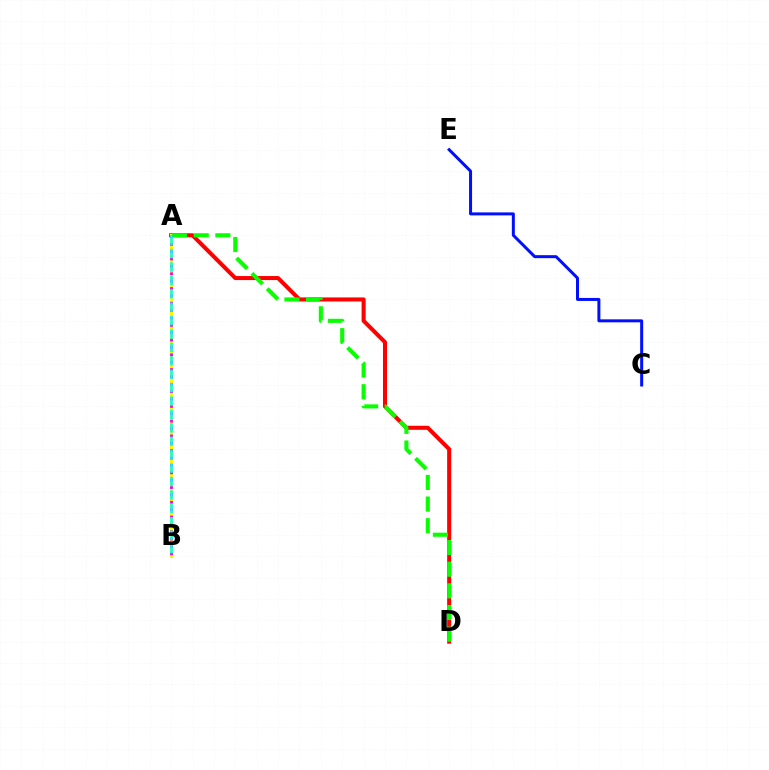{('A', 'D'): [{'color': '#ff0000', 'line_style': 'solid', 'thickness': 2.9}, {'color': '#08ff00', 'line_style': 'dashed', 'thickness': 2.94}], ('A', 'B'): [{'color': '#fcf500', 'line_style': 'solid', 'thickness': 2.21}, {'color': '#ee00ff', 'line_style': 'dotted', 'thickness': 2.0}, {'color': '#00fff6', 'line_style': 'dashed', 'thickness': 1.82}], ('C', 'E'): [{'color': '#0010ff', 'line_style': 'solid', 'thickness': 2.16}]}